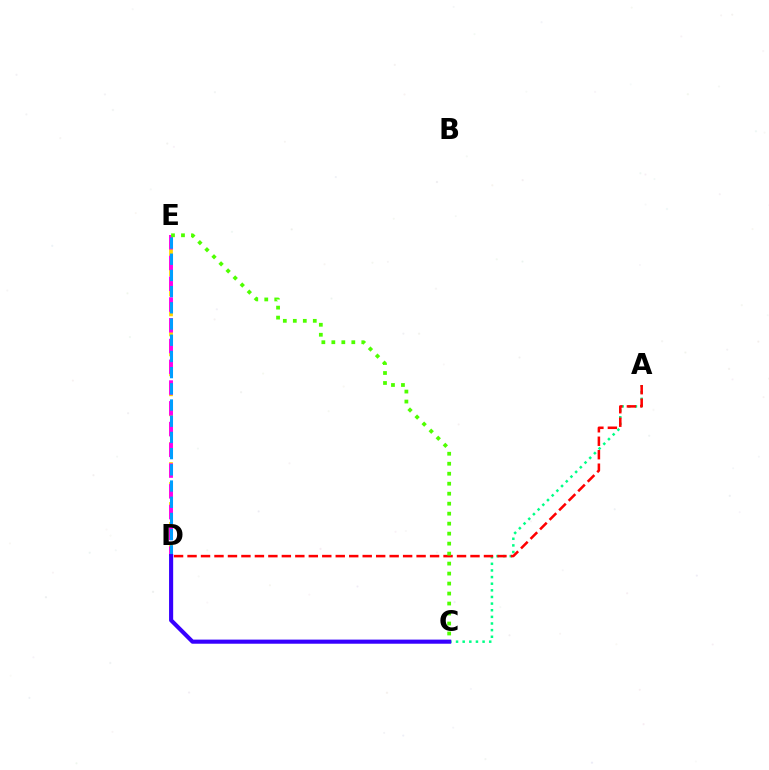{('A', 'C'): [{'color': '#00ff86', 'line_style': 'dotted', 'thickness': 1.8}], ('D', 'E'): [{'color': '#ffd500', 'line_style': 'dashed', 'thickness': 2.71}, {'color': '#ff00ed', 'line_style': 'dashed', 'thickness': 2.82}, {'color': '#009eff', 'line_style': 'dashed', 'thickness': 2.2}], ('A', 'D'): [{'color': '#ff0000', 'line_style': 'dashed', 'thickness': 1.83}], ('C', 'D'): [{'color': '#3700ff', 'line_style': 'solid', 'thickness': 2.96}], ('C', 'E'): [{'color': '#4fff00', 'line_style': 'dotted', 'thickness': 2.71}]}